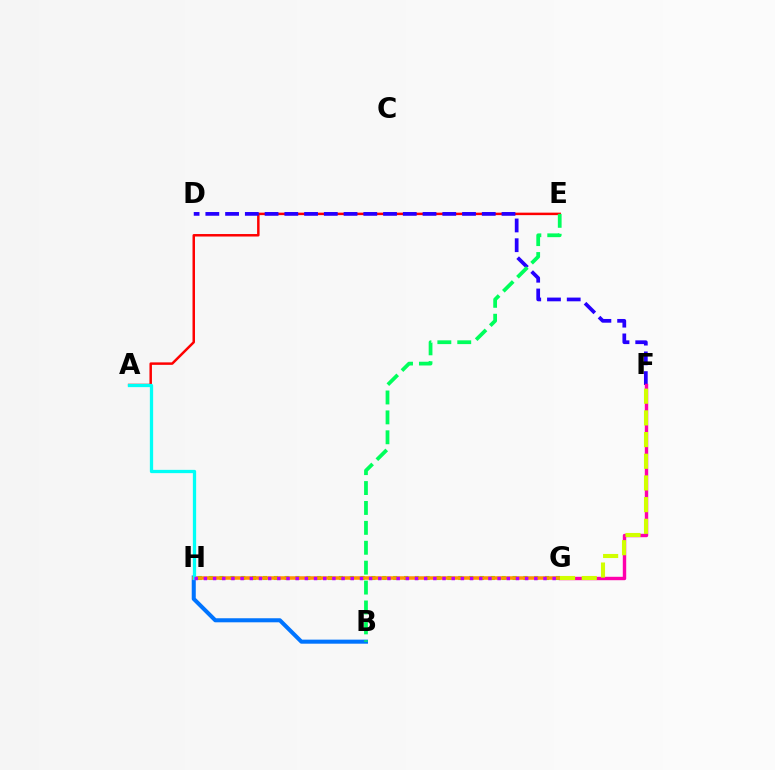{('B', 'H'): [{'color': '#0074ff', 'line_style': 'solid', 'thickness': 2.92}], ('A', 'E'): [{'color': '#ff0000', 'line_style': 'solid', 'thickness': 1.79}], ('D', 'F'): [{'color': '#2500ff', 'line_style': 'dashed', 'thickness': 2.68}], ('B', 'E'): [{'color': '#00ff5c', 'line_style': 'dashed', 'thickness': 2.7}], ('F', 'G'): [{'color': '#ff00ac', 'line_style': 'solid', 'thickness': 2.46}, {'color': '#d1ff00', 'line_style': 'dashed', 'thickness': 2.95}], ('G', 'H'): [{'color': '#3dff00', 'line_style': 'dotted', 'thickness': 2.95}, {'color': '#ff9400', 'line_style': 'solid', 'thickness': 2.55}, {'color': '#b900ff', 'line_style': 'dotted', 'thickness': 2.49}], ('A', 'H'): [{'color': '#00fff6', 'line_style': 'solid', 'thickness': 2.36}]}